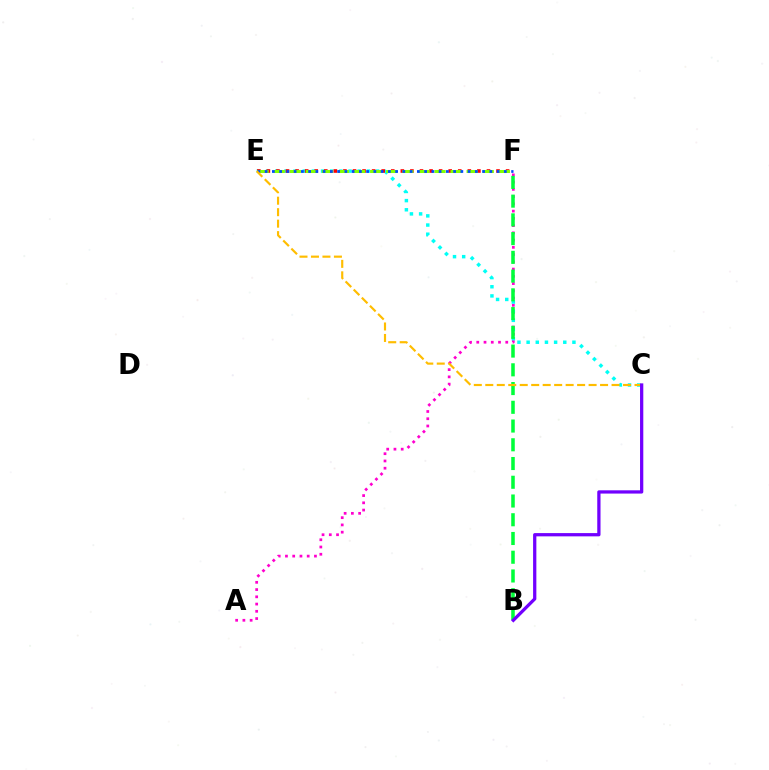{('A', 'F'): [{'color': '#ff00cf', 'line_style': 'dotted', 'thickness': 1.97}], ('C', 'E'): [{'color': '#00fff6', 'line_style': 'dotted', 'thickness': 2.49}, {'color': '#ffbd00', 'line_style': 'dashed', 'thickness': 1.56}], ('B', 'F'): [{'color': '#00ff39', 'line_style': 'dashed', 'thickness': 2.55}], ('E', 'F'): [{'color': '#ff0000', 'line_style': 'dotted', 'thickness': 2.6}, {'color': '#84ff00', 'line_style': 'dashed', 'thickness': 2.18}, {'color': '#004bff', 'line_style': 'dotted', 'thickness': 1.97}], ('B', 'C'): [{'color': '#7200ff', 'line_style': 'solid', 'thickness': 2.35}]}